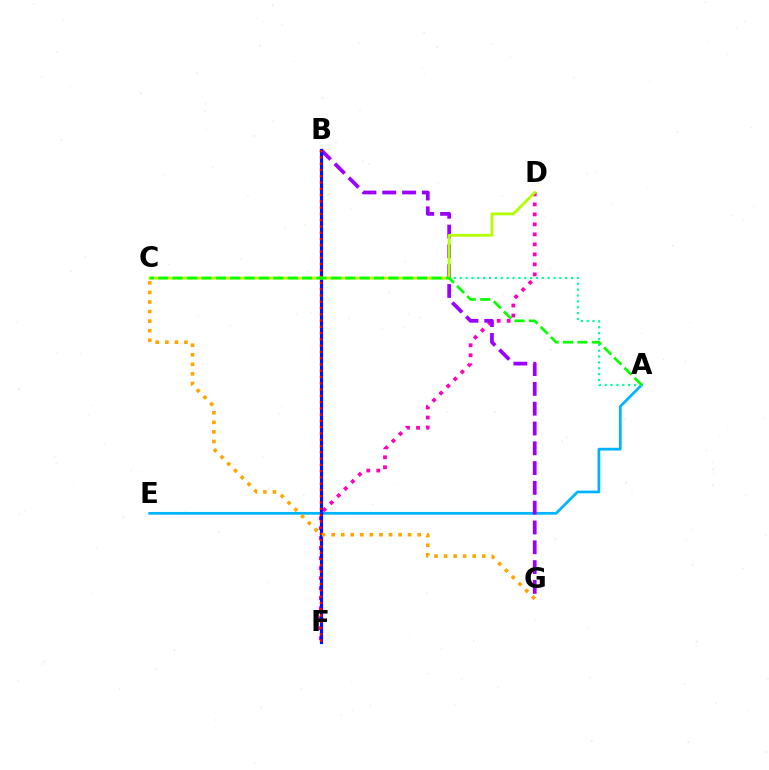{('D', 'F'): [{'color': '#ff00bd', 'line_style': 'dotted', 'thickness': 2.72}], ('A', 'E'): [{'color': '#00b5ff', 'line_style': 'solid', 'thickness': 1.98}], ('B', 'G'): [{'color': '#9b00ff', 'line_style': 'dashed', 'thickness': 2.69}], ('B', 'F'): [{'color': '#0010ff', 'line_style': 'solid', 'thickness': 2.26}, {'color': '#ff0000', 'line_style': 'dotted', 'thickness': 1.7}], ('A', 'C'): [{'color': '#00ff9d', 'line_style': 'dotted', 'thickness': 1.59}, {'color': '#08ff00', 'line_style': 'dashed', 'thickness': 1.95}], ('C', 'D'): [{'color': '#b3ff00', 'line_style': 'solid', 'thickness': 2.03}], ('C', 'G'): [{'color': '#ffa500', 'line_style': 'dotted', 'thickness': 2.6}]}